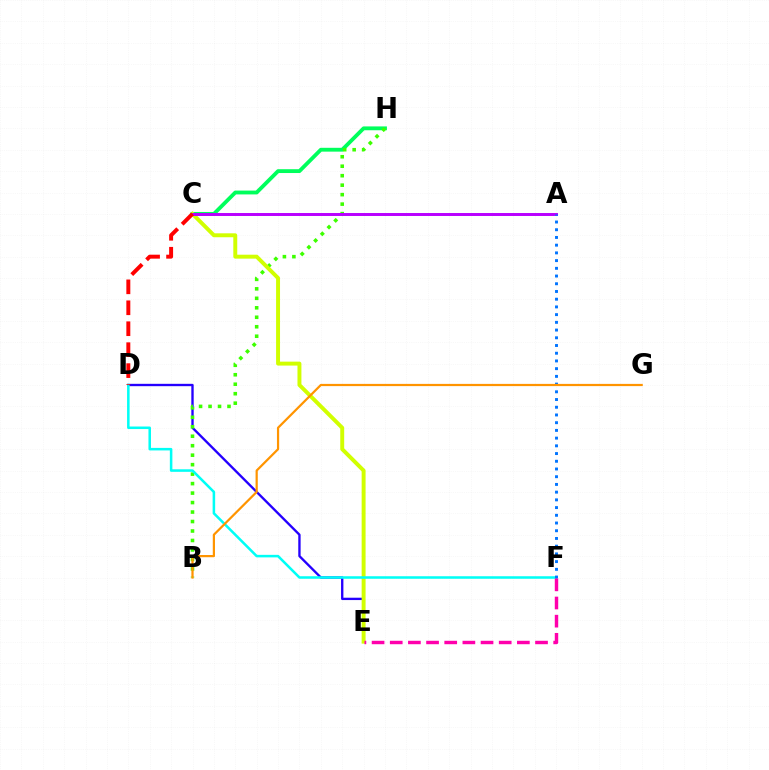{('D', 'E'): [{'color': '#2500ff', 'line_style': 'solid', 'thickness': 1.69}], ('C', 'H'): [{'color': '#00ff5c', 'line_style': 'solid', 'thickness': 2.76}], ('B', 'H'): [{'color': '#3dff00', 'line_style': 'dotted', 'thickness': 2.57}], ('C', 'E'): [{'color': '#d1ff00', 'line_style': 'solid', 'thickness': 2.83}], ('A', 'C'): [{'color': '#b900ff', 'line_style': 'solid', 'thickness': 2.13}], ('D', 'F'): [{'color': '#00fff6', 'line_style': 'solid', 'thickness': 1.82}], ('C', 'D'): [{'color': '#ff0000', 'line_style': 'dashed', 'thickness': 2.85}], ('A', 'F'): [{'color': '#0074ff', 'line_style': 'dotted', 'thickness': 2.1}], ('E', 'F'): [{'color': '#ff00ac', 'line_style': 'dashed', 'thickness': 2.47}], ('B', 'G'): [{'color': '#ff9400', 'line_style': 'solid', 'thickness': 1.6}]}